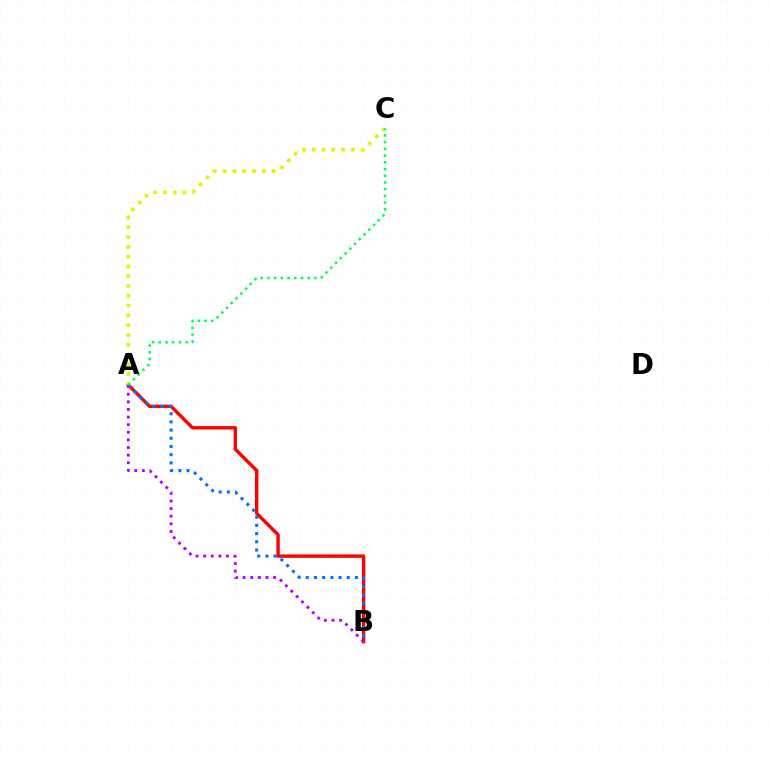{('A', 'B'): [{'color': '#ff0000', 'line_style': 'solid', 'thickness': 2.45}, {'color': '#0074ff', 'line_style': 'dotted', 'thickness': 2.23}, {'color': '#b900ff', 'line_style': 'dotted', 'thickness': 2.07}], ('A', 'C'): [{'color': '#d1ff00', 'line_style': 'dotted', 'thickness': 2.66}, {'color': '#00ff5c', 'line_style': 'dotted', 'thickness': 1.82}]}